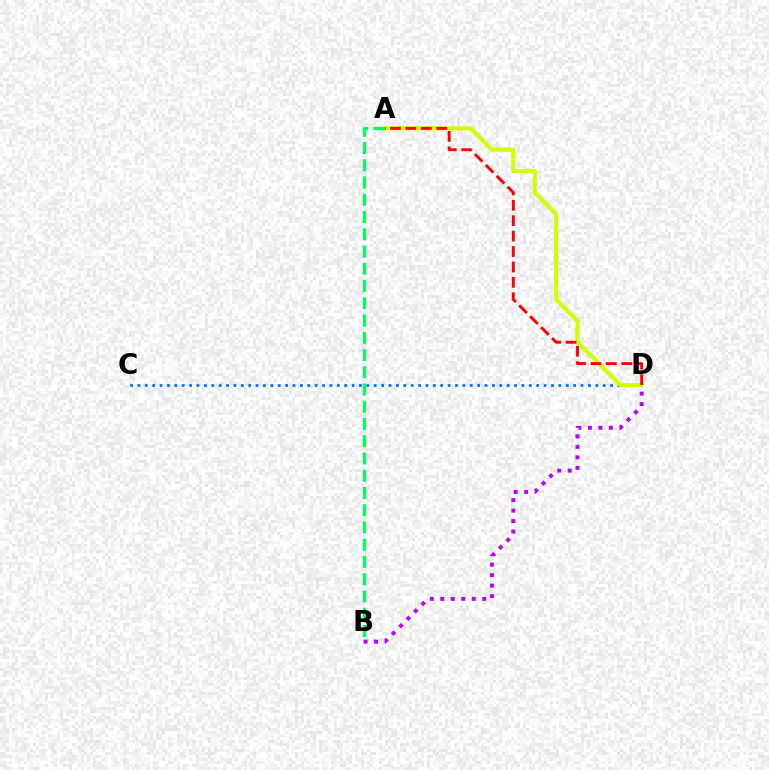{('C', 'D'): [{'color': '#0074ff', 'line_style': 'dotted', 'thickness': 2.01}], ('A', 'D'): [{'color': '#d1ff00', 'line_style': 'solid', 'thickness': 2.96}, {'color': '#ff0000', 'line_style': 'dashed', 'thickness': 2.1}], ('A', 'B'): [{'color': '#00ff5c', 'line_style': 'dashed', 'thickness': 2.34}], ('B', 'D'): [{'color': '#b900ff', 'line_style': 'dotted', 'thickness': 2.85}]}